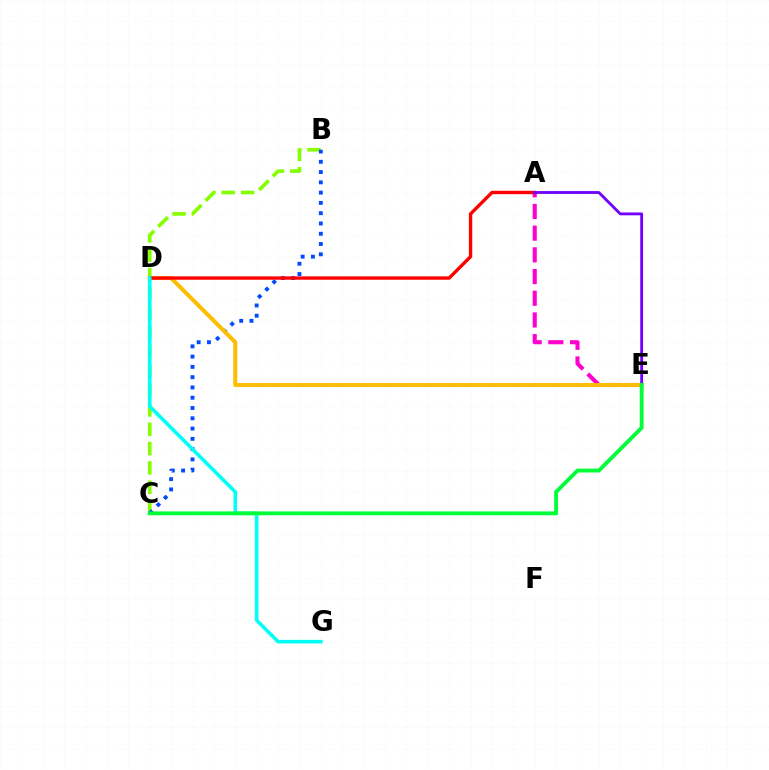{('A', 'E'): [{'color': '#ff00cf', 'line_style': 'dashed', 'thickness': 2.95}, {'color': '#7200ff', 'line_style': 'solid', 'thickness': 2.05}], ('B', 'C'): [{'color': '#84ff00', 'line_style': 'dashed', 'thickness': 2.63}, {'color': '#004bff', 'line_style': 'dotted', 'thickness': 2.79}], ('D', 'E'): [{'color': '#ffbd00', 'line_style': 'solid', 'thickness': 2.87}], ('A', 'D'): [{'color': '#ff0000', 'line_style': 'solid', 'thickness': 2.42}], ('D', 'G'): [{'color': '#00fff6', 'line_style': 'solid', 'thickness': 2.6}], ('C', 'E'): [{'color': '#00ff39', 'line_style': 'solid', 'thickness': 2.78}]}